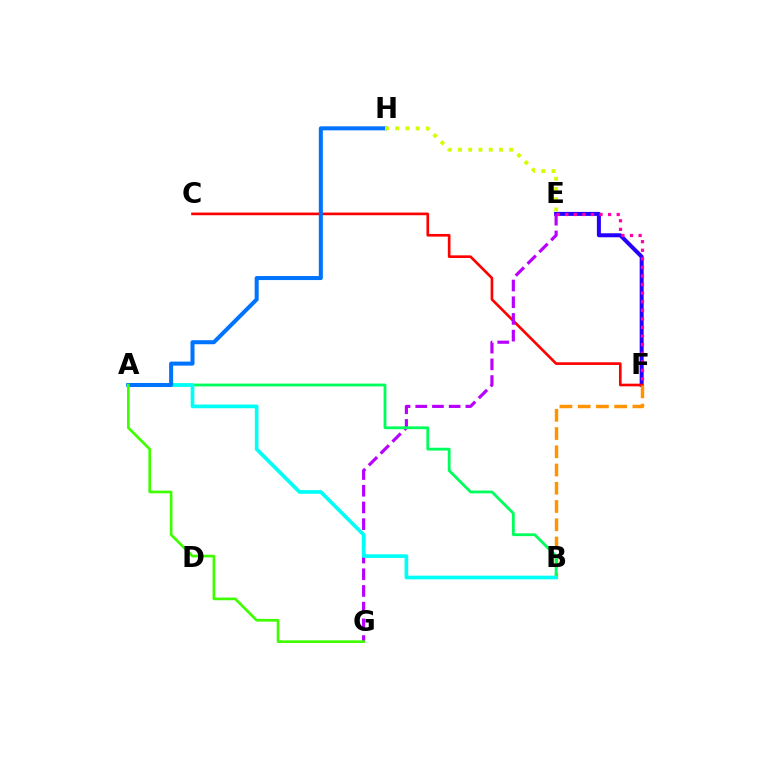{('E', 'F'): [{'color': '#2500ff', 'line_style': 'solid', 'thickness': 2.88}, {'color': '#ff00ac', 'line_style': 'dotted', 'thickness': 2.33}], ('C', 'F'): [{'color': '#ff0000', 'line_style': 'solid', 'thickness': 1.91}], ('B', 'F'): [{'color': '#ff9400', 'line_style': 'dashed', 'thickness': 2.48}], ('E', 'G'): [{'color': '#b900ff', 'line_style': 'dashed', 'thickness': 2.27}], ('A', 'B'): [{'color': '#00ff5c', 'line_style': 'solid', 'thickness': 2.02}, {'color': '#00fff6', 'line_style': 'solid', 'thickness': 2.65}], ('A', 'H'): [{'color': '#0074ff', 'line_style': 'solid', 'thickness': 2.9}], ('E', 'H'): [{'color': '#d1ff00', 'line_style': 'dotted', 'thickness': 2.78}], ('A', 'G'): [{'color': '#3dff00', 'line_style': 'solid', 'thickness': 1.92}]}